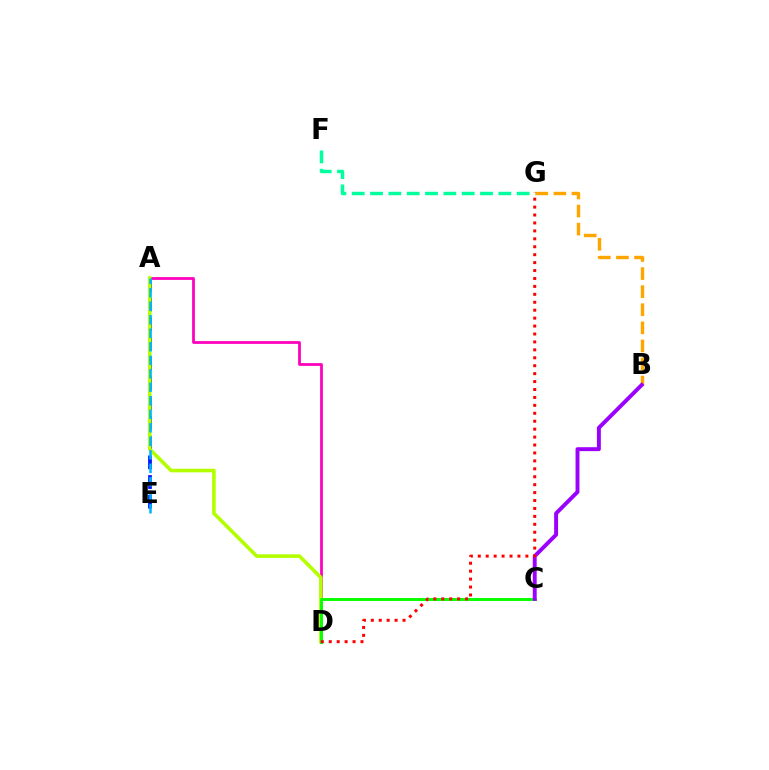{('A', 'D'): [{'color': '#ff00bd', 'line_style': 'solid', 'thickness': 1.98}, {'color': '#b3ff00', 'line_style': 'solid', 'thickness': 2.59}], ('F', 'G'): [{'color': '#00ff9d', 'line_style': 'dashed', 'thickness': 2.49}], ('A', 'E'): [{'color': '#0010ff', 'line_style': 'dashed', 'thickness': 2.68}, {'color': '#00b5ff', 'line_style': 'dashed', 'thickness': 1.83}], ('B', 'G'): [{'color': '#ffa500', 'line_style': 'dashed', 'thickness': 2.46}], ('C', 'D'): [{'color': '#08ff00', 'line_style': 'solid', 'thickness': 2.12}], ('B', 'C'): [{'color': '#9b00ff', 'line_style': 'solid', 'thickness': 2.83}], ('D', 'G'): [{'color': '#ff0000', 'line_style': 'dotted', 'thickness': 2.15}]}